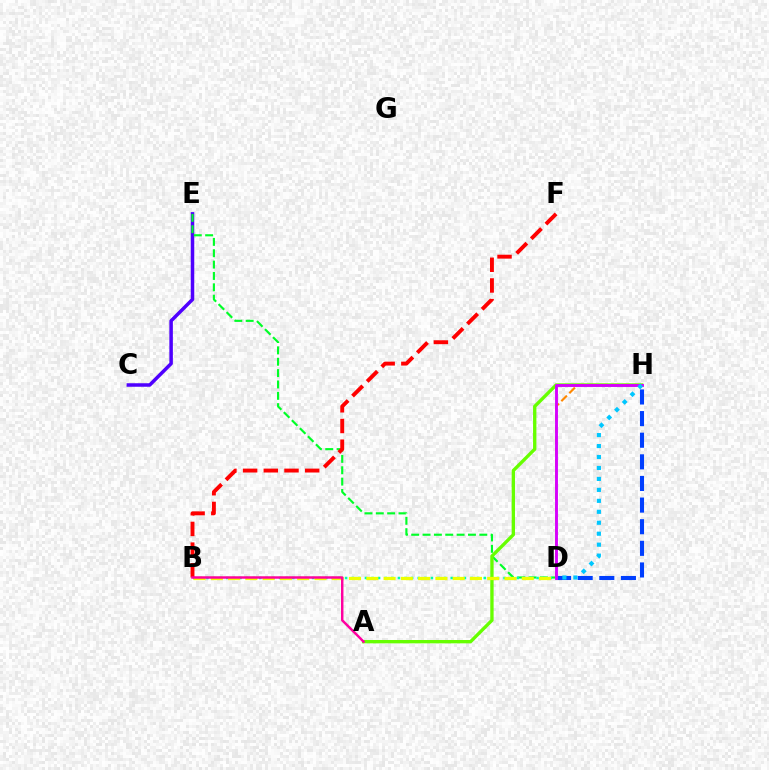{('C', 'E'): [{'color': '#4f00ff', 'line_style': 'solid', 'thickness': 2.53}], ('D', 'E'): [{'color': '#00ff27', 'line_style': 'dashed', 'thickness': 1.54}], ('B', 'D'): [{'color': '#00ffaf', 'line_style': 'dotted', 'thickness': 1.79}, {'color': '#eeff00', 'line_style': 'dashed', 'thickness': 2.35}], ('D', 'H'): [{'color': '#003fff', 'line_style': 'dashed', 'thickness': 2.94}, {'color': '#ff8800', 'line_style': 'dashed', 'thickness': 1.54}, {'color': '#d600ff', 'line_style': 'solid', 'thickness': 2.07}, {'color': '#00c7ff', 'line_style': 'dotted', 'thickness': 2.98}], ('A', 'H'): [{'color': '#66ff00', 'line_style': 'solid', 'thickness': 2.41}], ('B', 'F'): [{'color': '#ff0000', 'line_style': 'dashed', 'thickness': 2.81}], ('A', 'B'): [{'color': '#ff00a0', 'line_style': 'solid', 'thickness': 1.77}]}